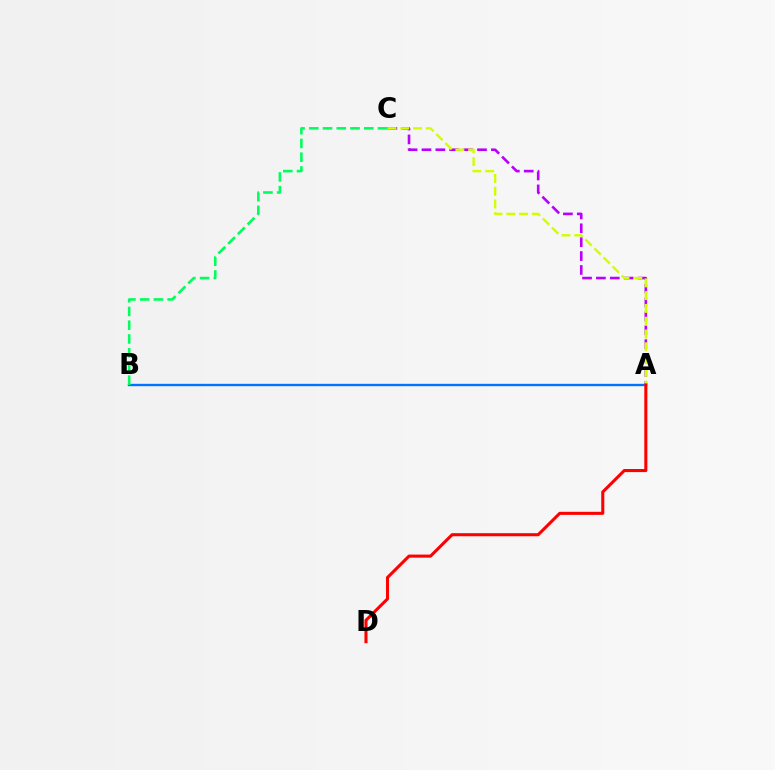{('A', 'C'): [{'color': '#b900ff', 'line_style': 'dashed', 'thickness': 1.89}, {'color': '#d1ff00', 'line_style': 'dashed', 'thickness': 1.74}], ('A', 'B'): [{'color': '#0074ff', 'line_style': 'solid', 'thickness': 1.71}], ('A', 'D'): [{'color': '#ff0000', 'line_style': 'solid', 'thickness': 2.21}], ('B', 'C'): [{'color': '#00ff5c', 'line_style': 'dashed', 'thickness': 1.87}]}